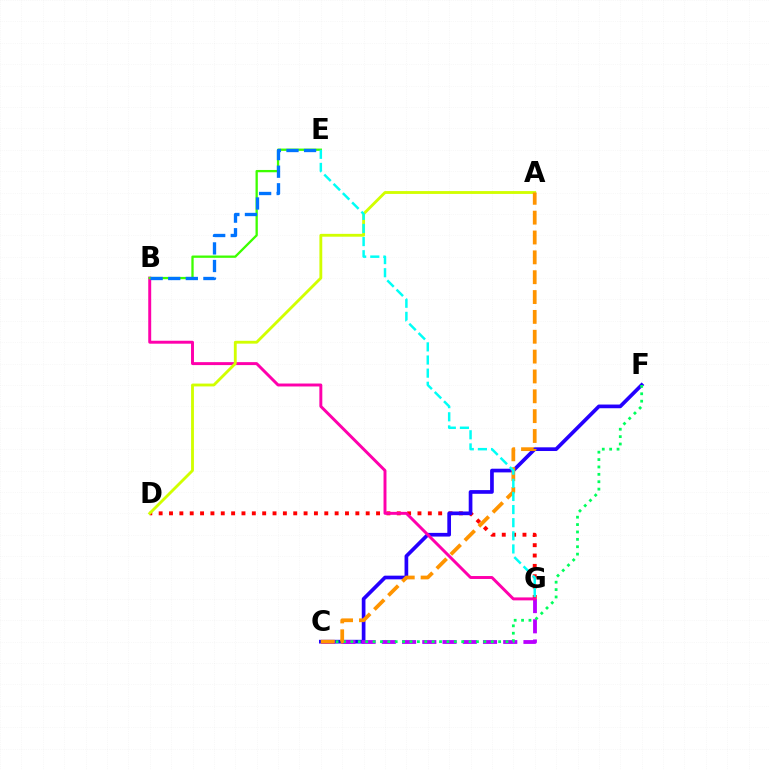{('D', 'G'): [{'color': '#ff0000', 'line_style': 'dotted', 'thickness': 2.81}], ('C', 'F'): [{'color': '#2500ff', 'line_style': 'solid', 'thickness': 2.66}, {'color': '#00ff5c', 'line_style': 'dotted', 'thickness': 2.01}], ('C', 'G'): [{'color': '#b900ff', 'line_style': 'dashed', 'thickness': 2.75}], ('B', 'G'): [{'color': '#ff00ac', 'line_style': 'solid', 'thickness': 2.12}], ('A', 'D'): [{'color': '#d1ff00', 'line_style': 'solid', 'thickness': 2.05}], ('A', 'C'): [{'color': '#ff9400', 'line_style': 'dashed', 'thickness': 2.7}], ('B', 'E'): [{'color': '#3dff00', 'line_style': 'solid', 'thickness': 1.66}, {'color': '#0074ff', 'line_style': 'dashed', 'thickness': 2.39}], ('E', 'G'): [{'color': '#00fff6', 'line_style': 'dashed', 'thickness': 1.78}]}